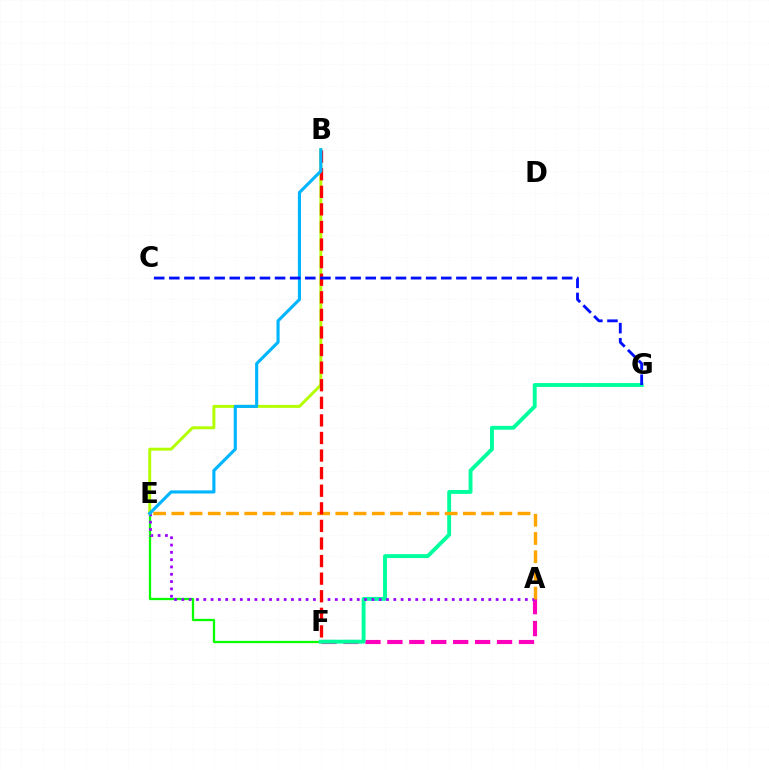{('E', 'F'): [{'color': '#08ff00', 'line_style': 'solid', 'thickness': 1.64}], ('A', 'F'): [{'color': '#ff00bd', 'line_style': 'dashed', 'thickness': 2.98}], ('F', 'G'): [{'color': '#00ff9d', 'line_style': 'solid', 'thickness': 2.8}], ('A', 'E'): [{'color': '#9b00ff', 'line_style': 'dotted', 'thickness': 1.99}, {'color': '#ffa500', 'line_style': 'dashed', 'thickness': 2.48}], ('B', 'E'): [{'color': '#b3ff00', 'line_style': 'solid', 'thickness': 2.11}, {'color': '#00b5ff', 'line_style': 'solid', 'thickness': 2.25}], ('B', 'F'): [{'color': '#ff0000', 'line_style': 'dashed', 'thickness': 2.39}], ('C', 'G'): [{'color': '#0010ff', 'line_style': 'dashed', 'thickness': 2.05}]}